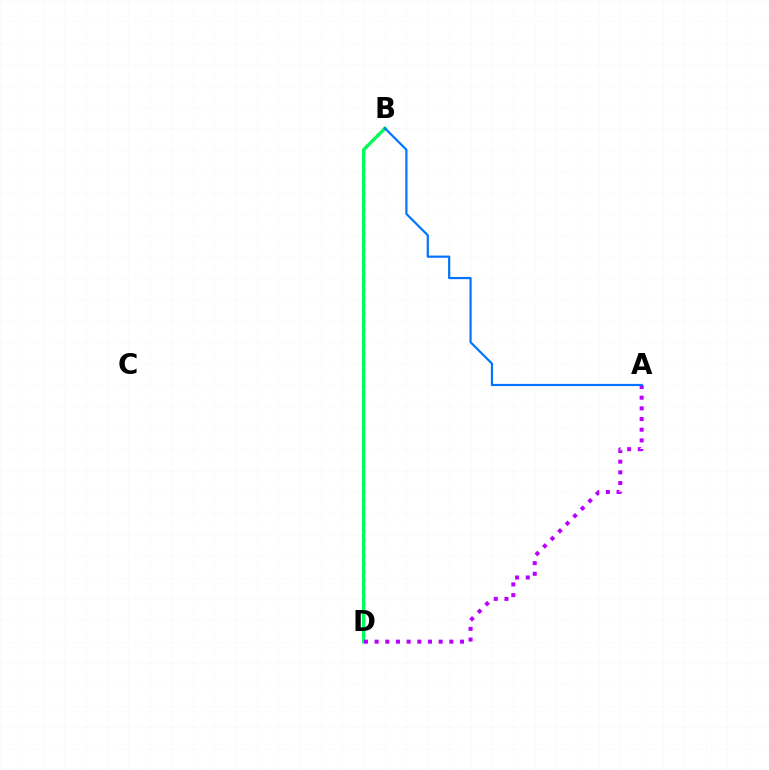{('B', 'D'): [{'color': '#d1ff00', 'line_style': 'dashed', 'thickness': 1.7}, {'color': '#ff0000', 'line_style': 'dotted', 'thickness': 2.19}, {'color': '#00ff5c', 'line_style': 'solid', 'thickness': 2.35}], ('A', 'D'): [{'color': '#b900ff', 'line_style': 'dotted', 'thickness': 2.9}], ('A', 'B'): [{'color': '#0074ff', 'line_style': 'solid', 'thickness': 1.58}]}